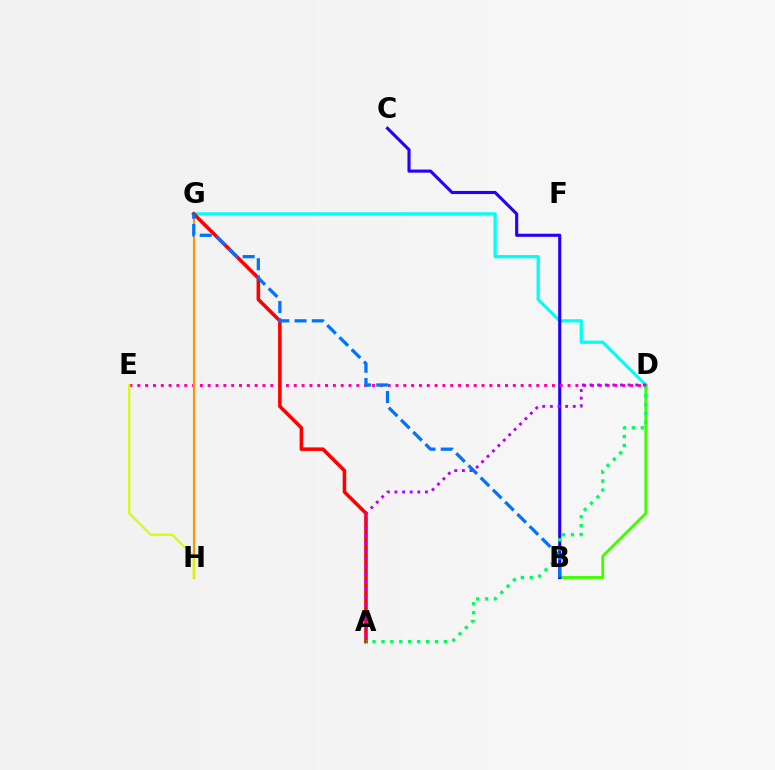{('D', 'G'): [{'color': '#00fff6', 'line_style': 'solid', 'thickness': 2.34}], ('B', 'D'): [{'color': '#3dff00', 'line_style': 'solid', 'thickness': 2.05}], ('B', 'C'): [{'color': '#2500ff', 'line_style': 'solid', 'thickness': 2.24}], ('D', 'E'): [{'color': '#ff00ac', 'line_style': 'dotted', 'thickness': 2.13}], ('G', 'H'): [{'color': '#ff9400', 'line_style': 'solid', 'thickness': 1.53}], ('A', 'G'): [{'color': '#ff0000', 'line_style': 'solid', 'thickness': 2.56}], ('E', 'H'): [{'color': '#d1ff00', 'line_style': 'solid', 'thickness': 1.57}], ('A', 'D'): [{'color': '#00ff5c', 'line_style': 'dotted', 'thickness': 2.42}, {'color': '#b900ff', 'line_style': 'dotted', 'thickness': 2.07}], ('B', 'G'): [{'color': '#0074ff', 'line_style': 'dashed', 'thickness': 2.34}]}